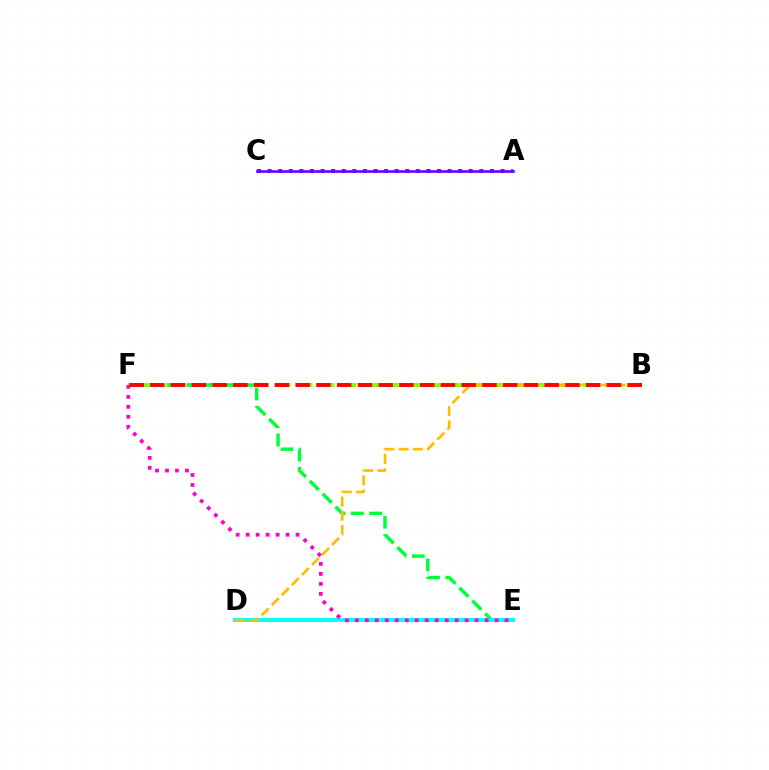{('B', 'F'): [{'color': '#84ff00', 'line_style': 'dashed', 'thickness': 2.98}, {'color': '#ff0000', 'line_style': 'dashed', 'thickness': 2.82}], ('E', 'F'): [{'color': '#00ff39', 'line_style': 'dashed', 'thickness': 2.48}, {'color': '#ff00cf', 'line_style': 'dotted', 'thickness': 2.71}], ('D', 'E'): [{'color': '#00fff6', 'line_style': 'solid', 'thickness': 2.8}], ('B', 'D'): [{'color': '#ffbd00', 'line_style': 'dashed', 'thickness': 1.93}], ('A', 'C'): [{'color': '#004bff', 'line_style': 'dotted', 'thickness': 2.88}, {'color': '#7200ff', 'line_style': 'solid', 'thickness': 1.91}]}